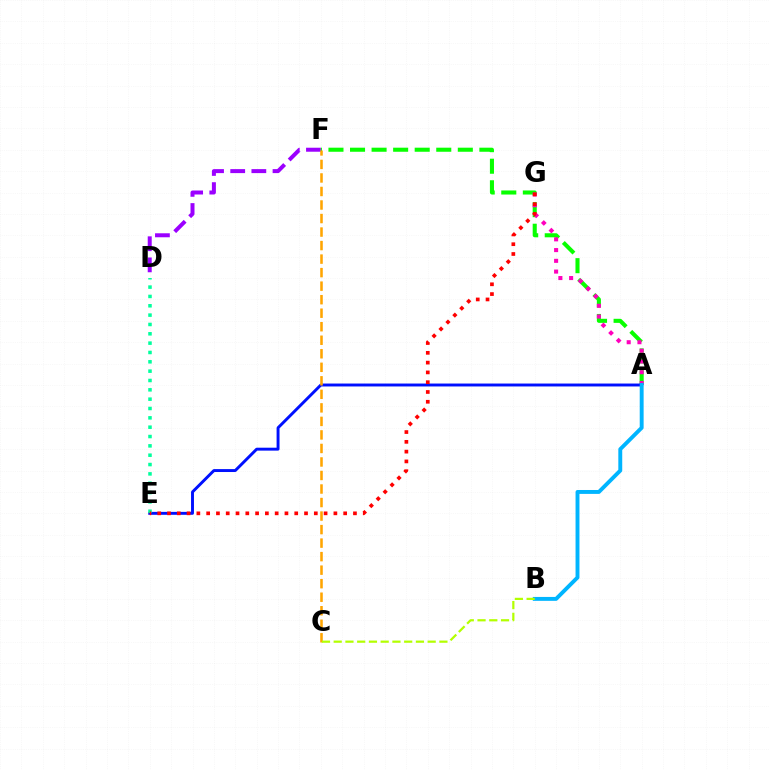{('A', 'F'): [{'color': '#08ff00', 'line_style': 'dashed', 'thickness': 2.93}], ('A', 'G'): [{'color': '#ff00bd', 'line_style': 'dotted', 'thickness': 2.92}], ('D', 'F'): [{'color': '#9b00ff', 'line_style': 'dashed', 'thickness': 2.87}], ('A', 'E'): [{'color': '#0010ff', 'line_style': 'solid', 'thickness': 2.11}], ('A', 'B'): [{'color': '#00b5ff', 'line_style': 'solid', 'thickness': 2.81}], ('D', 'E'): [{'color': '#00ff9d', 'line_style': 'dotted', 'thickness': 2.54}], ('E', 'G'): [{'color': '#ff0000', 'line_style': 'dotted', 'thickness': 2.66}], ('C', 'F'): [{'color': '#ffa500', 'line_style': 'dashed', 'thickness': 1.84}], ('B', 'C'): [{'color': '#b3ff00', 'line_style': 'dashed', 'thickness': 1.6}]}